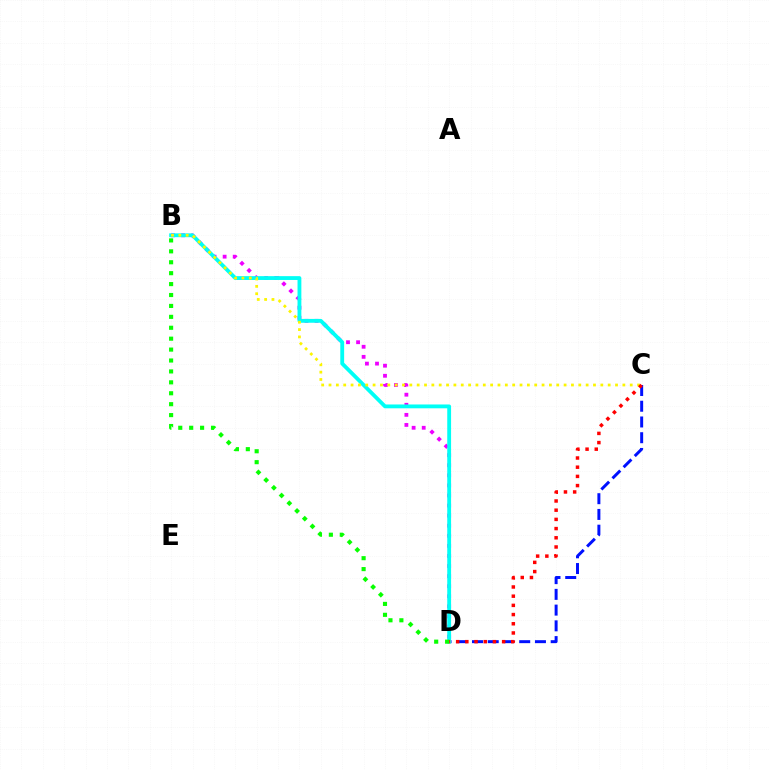{('C', 'D'): [{'color': '#0010ff', 'line_style': 'dashed', 'thickness': 2.14}, {'color': '#ff0000', 'line_style': 'dotted', 'thickness': 2.5}], ('B', 'D'): [{'color': '#ee00ff', 'line_style': 'dotted', 'thickness': 2.74}, {'color': '#00fff6', 'line_style': 'solid', 'thickness': 2.76}, {'color': '#08ff00', 'line_style': 'dotted', 'thickness': 2.97}], ('B', 'C'): [{'color': '#fcf500', 'line_style': 'dotted', 'thickness': 2.0}]}